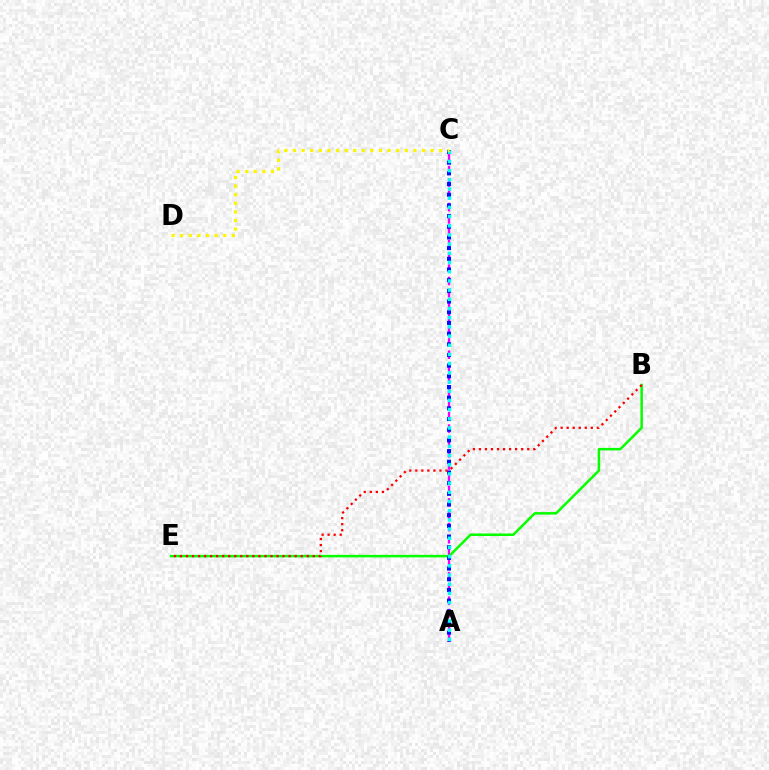{('A', 'C'): [{'color': '#ee00ff', 'line_style': 'dashed', 'thickness': 1.67}, {'color': '#0010ff', 'line_style': 'dotted', 'thickness': 2.9}, {'color': '#00fff6', 'line_style': 'dotted', 'thickness': 2.5}], ('B', 'E'): [{'color': '#08ff00', 'line_style': 'solid', 'thickness': 1.81}, {'color': '#ff0000', 'line_style': 'dotted', 'thickness': 1.64}], ('C', 'D'): [{'color': '#fcf500', 'line_style': 'dotted', 'thickness': 2.34}]}